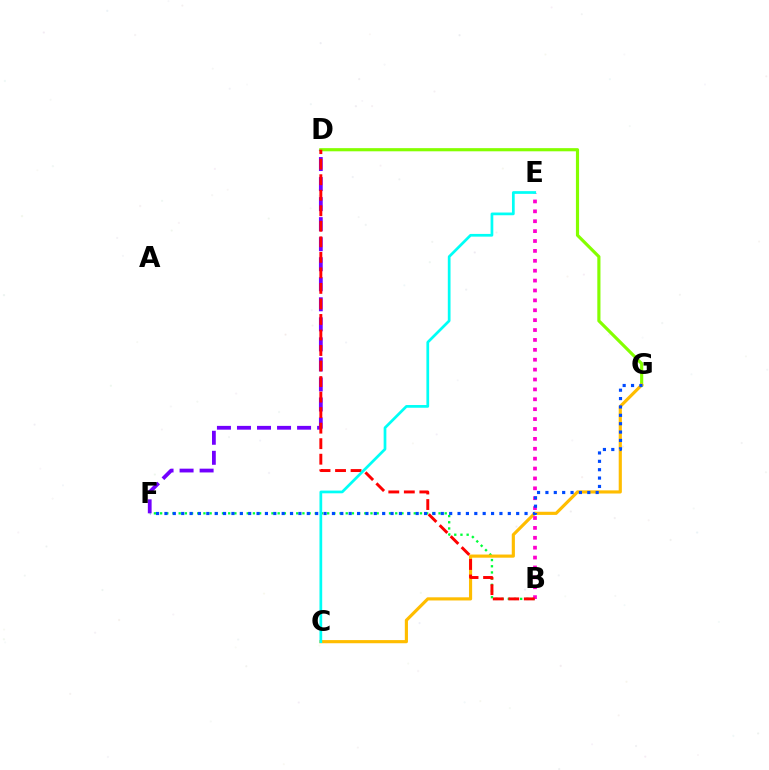{('B', 'F'): [{'color': '#00ff39', 'line_style': 'dotted', 'thickness': 1.68}], ('D', 'F'): [{'color': '#7200ff', 'line_style': 'dashed', 'thickness': 2.72}], ('D', 'G'): [{'color': '#84ff00', 'line_style': 'solid', 'thickness': 2.27}], ('C', 'G'): [{'color': '#ffbd00', 'line_style': 'solid', 'thickness': 2.27}], ('B', 'E'): [{'color': '#ff00cf', 'line_style': 'dotted', 'thickness': 2.69}], ('B', 'D'): [{'color': '#ff0000', 'line_style': 'dashed', 'thickness': 2.11}], ('C', 'E'): [{'color': '#00fff6', 'line_style': 'solid', 'thickness': 1.96}], ('F', 'G'): [{'color': '#004bff', 'line_style': 'dotted', 'thickness': 2.28}]}